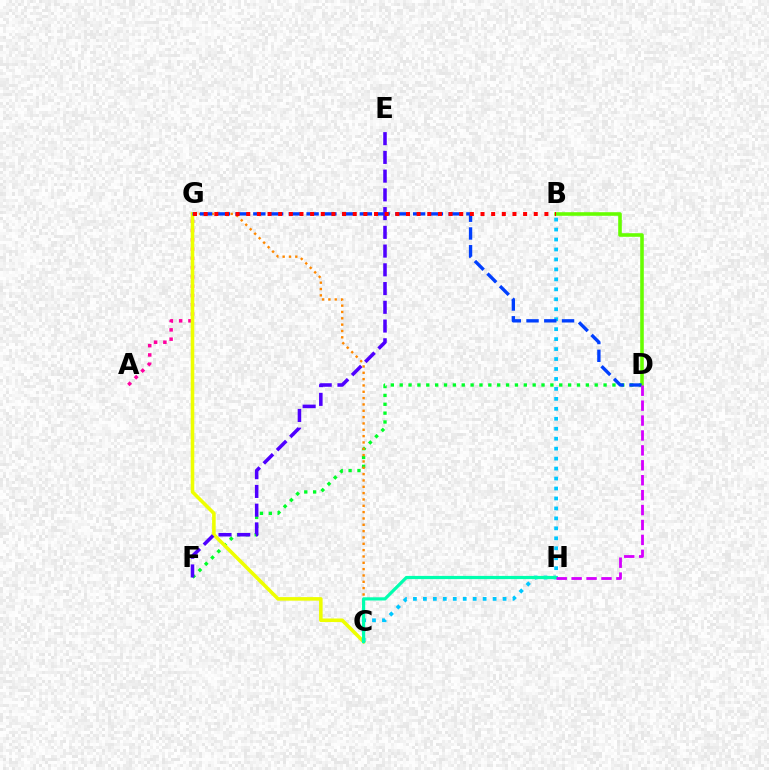{('A', 'G'): [{'color': '#ff00a0', 'line_style': 'dotted', 'thickness': 2.52}], ('D', 'F'): [{'color': '#00ff27', 'line_style': 'dotted', 'thickness': 2.41}], ('C', 'G'): [{'color': '#ff8800', 'line_style': 'dotted', 'thickness': 1.72}, {'color': '#eeff00', 'line_style': 'solid', 'thickness': 2.57}], ('B', 'C'): [{'color': '#00c7ff', 'line_style': 'dotted', 'thickness': 2.71}], ('C', 'H'): [{'color': '#00ffaf', 'line_style': 'solid', 'thickness': 2.29}], ('B', 'D'): [{'color': '#66ff00', 'line_style': 'solid', 'thickness': 2.58}], ('D', 'G'): [{'color': '#003fff', 'line_style': 'dashed', 'thickness': 2.41}], ('E', 'F'): [{'color': '#4f00ff', 'line_style': 'dashed', 'thickness': 2.55}], ('B', 'G'): [{'color': '#ff0000', 'line_style': 'dotted', 'thickness': 2.89}], ('D', 'H'): [{'color': '#d600ff', 'line_style': 'dashed', 'thickness': 2.03}]}